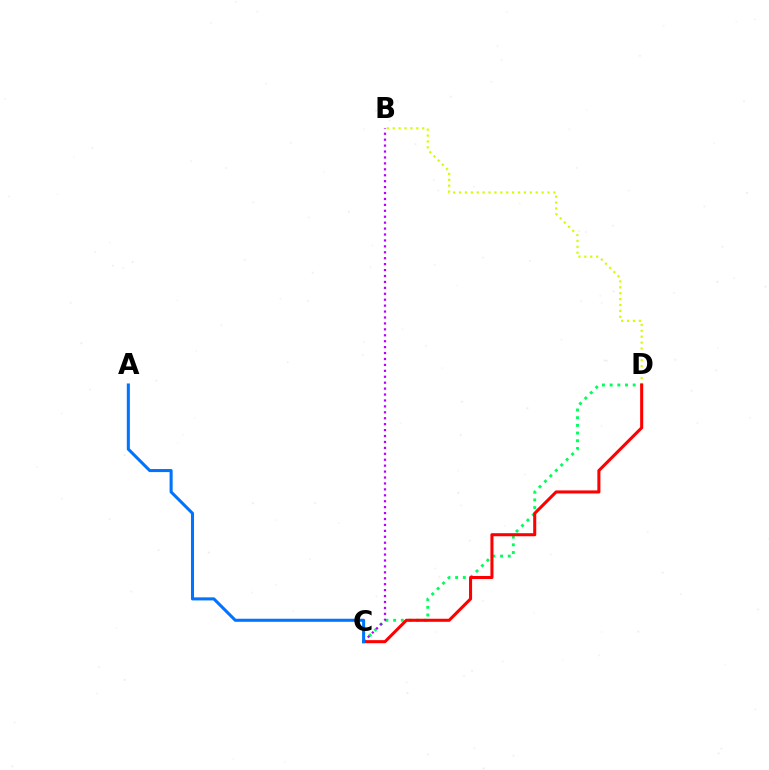{('C', 'D'): [{'color': '#00ff5c', 'line_style': 'dotted', 'thickness': 2.09}, {'color': '#ff0000', 'line_style': 'solid', 'thickness': 2.2}], ('B', 'D'): [{'color': '#d1ff00', 'line_style': 'dotted', 'thickness': 1.6}], ('B', 'C'): [{'color': '#b900ff', 'line_style': 'dotted', 'thickness': 1.61}], ('A', 'C'): [{'color': '#0074ff', 'line_style': 'solid', 'thickness': 2.2}]}